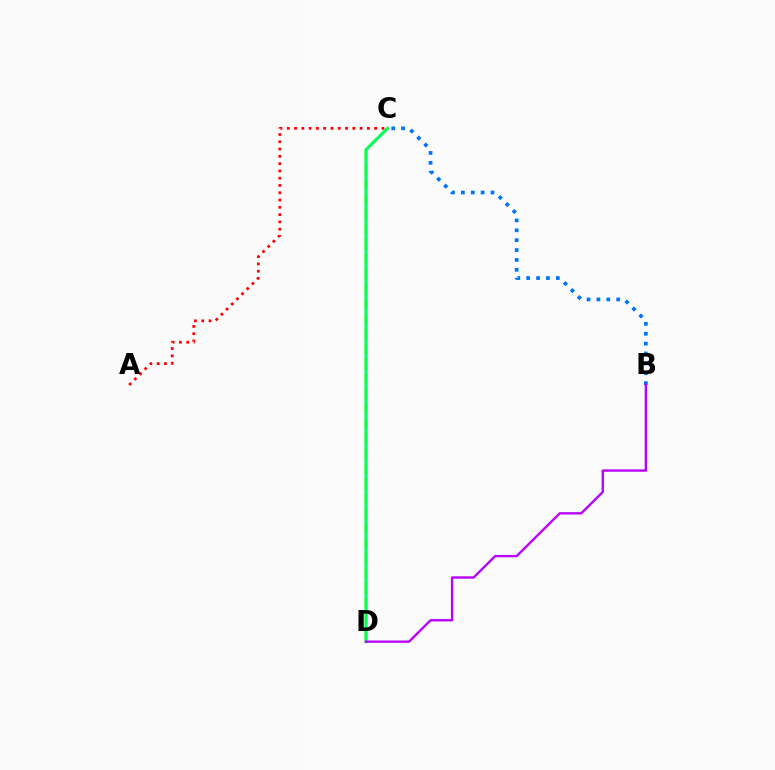{('B', 'C'): [{'color': '#0074ff', 'line_style': 'dotted', 'thickness': 2.68}], ('C', 'D'): [{'color': '#d1ff00', 'line_style': 'dashed', 'thickness': 2.03}, {'color': '#00ff5c', 'line_style': 'solid', 'thickness': 2.15}], ('A', 'C'): [{'color': '#ff0000', 'line_style': 'dotted', 'thickness': 1.98}], ('B', 'D'): [{'color': '#b900ff', 'line_style': 'solid', 'thickness': 1.69}]}